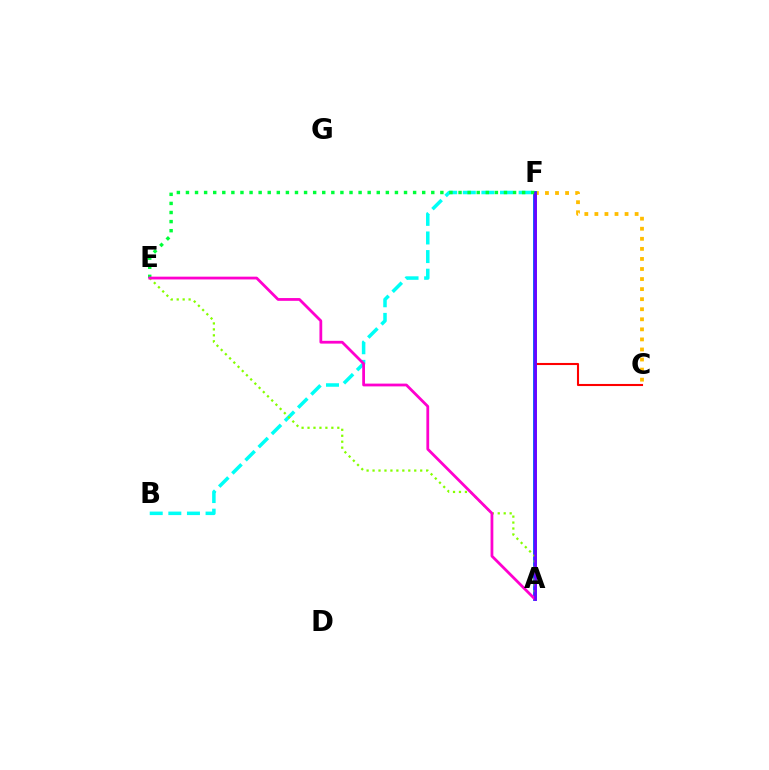{('B', 'F'): [{'color': '#00fff6', 'line_style': 'dashed', 'thickness': 2.53}], ('C', 'F'): [{'color': '#ff0000', 'line_style': 'solid', 'thickness': 1.51}, {'color': '#ffbd00', 'line_style': 'dotted', 'thickness': 2.73}], ('A', 'F'): [{'color': '#004bff', 'line_style': 'solid', 'thickness': 2.72}, {'color': '#7200ff', 'line_style': 'solid', 'thickness': 1.89}], ('E', 'F'): [{'color': '#00ff39', 'line_style': 'dotted', 'thickness': 2.47}], ('A', 'E'): [{'color': '#84ff00', 'line_style': 'dotted', 'thickness': 1.62}, {'color': '#ff00cf', 'line_style': 'solid', 'thickness': 2.0}]}